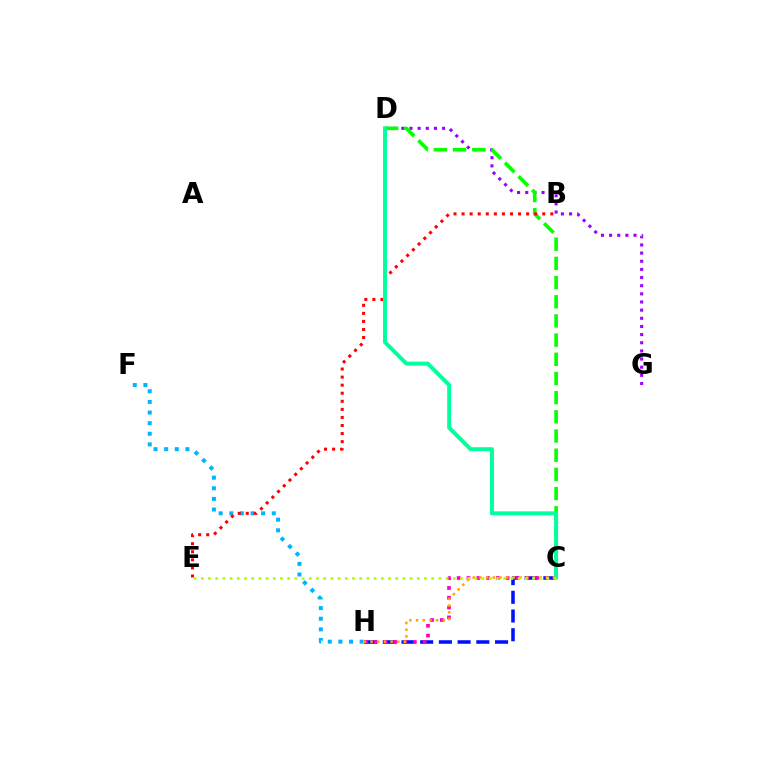{('D', 'G'): [{'color': '#9b00ff', 'line_style': 'dotted', 'thickness': 2.21}], ('C', 'H'): [{'color': '#0010ff', 'line_style': 'dashed', 'thickness': 2.54}, {'color': '#ff00bd', 'line_style': 'dotted', 'thickness': 2.66}, {'color': '#ffa500', 'line_style': 'dotted', 'thickness': 1.82}], ('F', 'H'): [{'color': '#00b5ff', 'line_style': 'dotted', 'thickness': 2.88}], ('C', 'D'): [{'color': '#08ff00', 'line_style': 'dashed', 'thickness': 2.61}, {'color': '#00ff9d', 'line_style': 'solid', 'thickness': 2.85}], ('B', 'E'): [{'color': '#ff0000', 'line_style': 'dotted', 'thickness': 2.19}], ('C', 'E'): [{'color': '#b3ff00', 'line_style': 'dotted', 'thickness': 1.96}]}